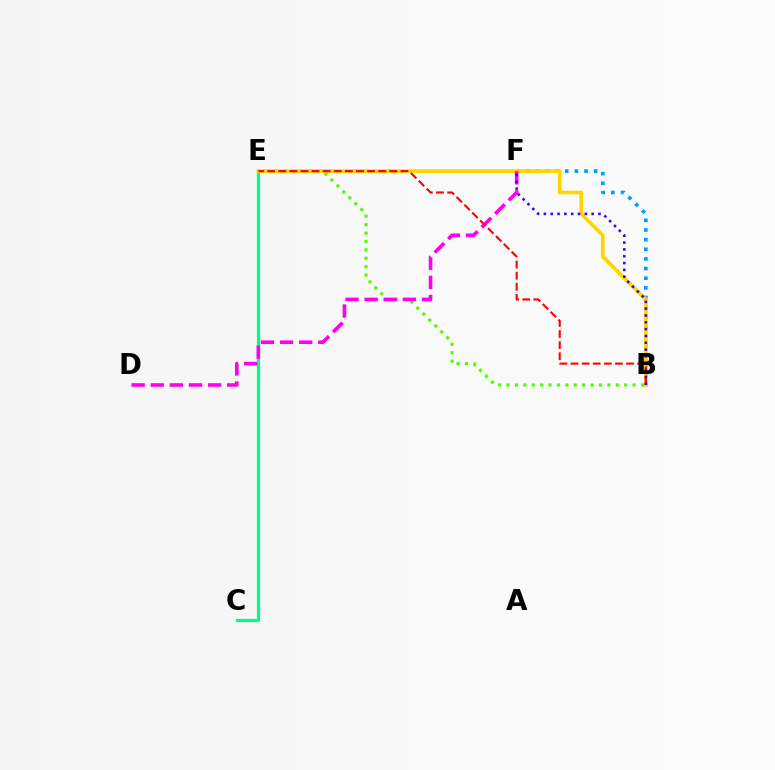{('B', 'E'): [{'color': '#4fff00', 'line_style': 'dotted', 'thickness': 2.28}, {'color': '#ffd500', 'line_style': 'solid', 'thickness': 2.65}, {'color': '#ff0000', 'line_style': 'dashed', 'thickness': 1.51}], ('C', 'E'): [{'color': '#00ff86', 'line_style': 'solid', 'thickness': 2.3}], ('B', 'F'): [{'color': '#009eff', 'line_style': 'dotted', 'thickness': 2.62}, {'color': '#3700ff', 'line_style': 'dotted', 'thickness': 1.85}], ('D', 'F'): [{'color': '#ff00ed', 'line_style': 'dashed', 'thickness': 2.6}]}